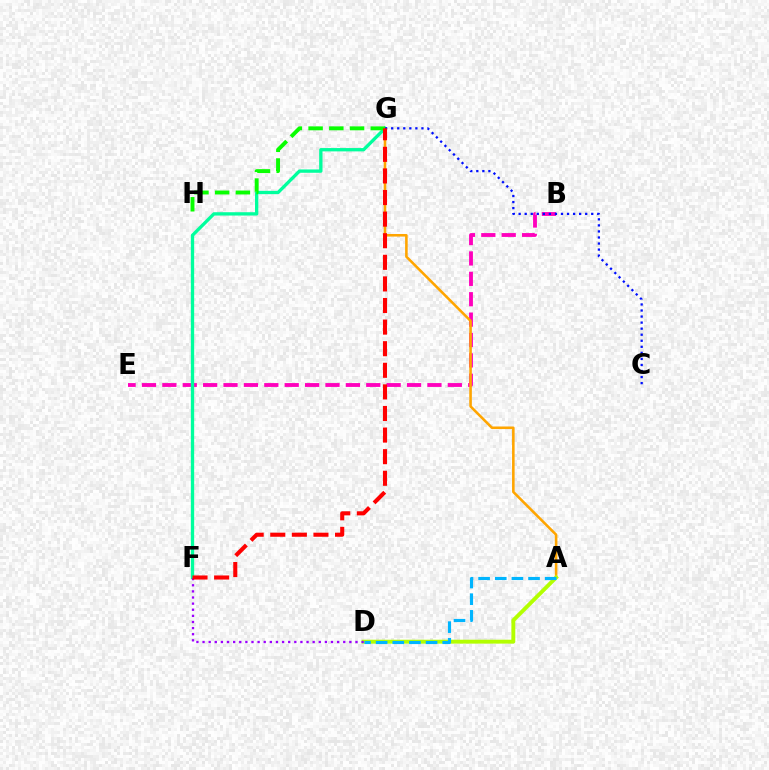{('B', 'E'): [{'color': '#ff00bd', 'line_style': 'dashed', 'thickness': 2.77}], ('A', 'G'): [{'color': '#ffa500', 'line_style': 'solid', 'thickness': 1.85}], ('F', 'G'): [{'color': '#00ff9d', 'line_style': 'solid', 'thickness': 2.39}, {'color': '#ff0000', 'line_style': 'dashed', 'thickness': 2.93}], ('A', 'D'): [{'color': '#b3ff00', 'line_style': 'solid', 'thickness': 2.8}, {'color': '#00b5ff', 'line_style': 'dashed', 'thickness': 2.26}], ('D', 'F'): [{'color': '#9b00ff', 'line_style': 'dotted', 'thickness': 1.66}], ('C', 'G'): [{'color': '#0010ff', 'line_style': 'dotted', 'thickness': 1.64}], ('G', 'H'): [{'color': '#08ff00', 'line_style': 'dashed', 'thickness': 2.82}]}